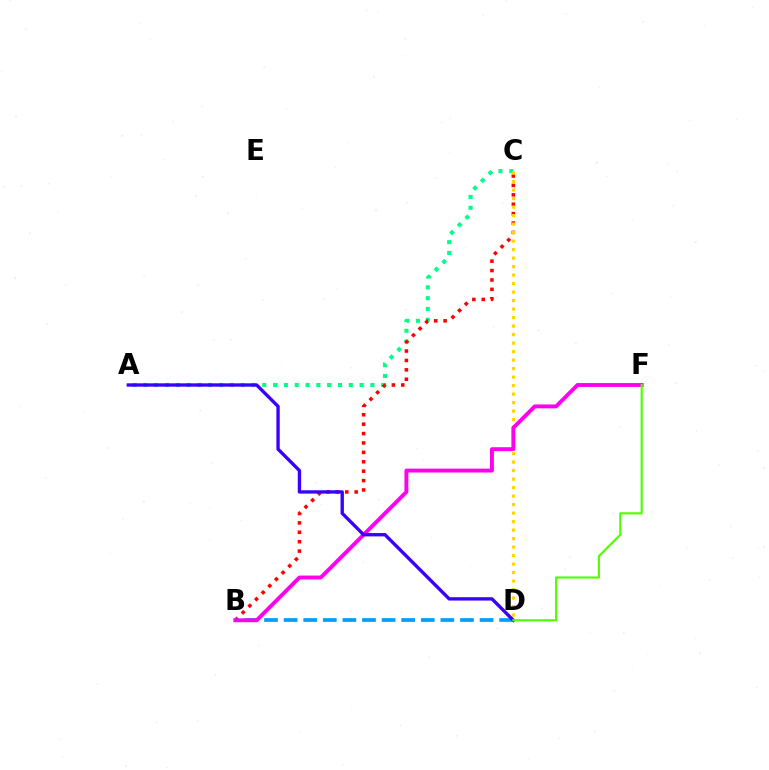{('A', 'C'): [{'color': '#00ff86', 'line_style': 'dotted', 'thickness': 2.94}], ('B', 'C'): [{'color': '#ff0000', 'line_style': 'dotted', 'thickness': 2.55}], ('C', 'D'): [{'color': '#ffd500', 'line_style': 'dotted', 'thickness': 2.31}], ('B', 'D'): [{'color': '#009eff', 'line_style': 'dashed', 'thickness': 2.66}], ('B', 'F'): [{'color': '#ff00ed', 'line_style': 'solid', 'thickness': 2.8}], ('A', 'D'): [{'color': '#3700ff', 'line_style': 'solid', 'thickness': 2.41}], ('D', 'F'): [{'color': '#4fff00', 'line_style': 'solid', 'thickness': 1.53}]}